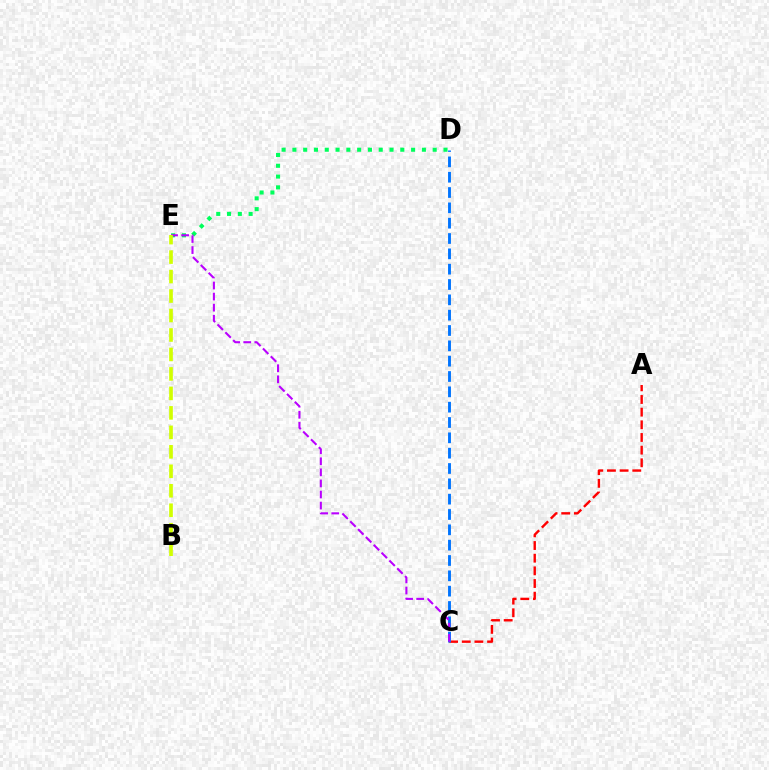{('A', 'C'): [{'color': '#ff0000', 'line_style': 'dashed', 'thickness': 1.72}], ('C', 'D'): [{'color': '#0074ff', 'line_style': 'dashed', 'thickness': 2.08}], ('D', 'E'): [{'color': '#00ff5c', 'line_style': 'dotted', 'thickness': 2.93}], ('C', 'E'): [{'color': '#b900ff', 'line_style': 'dashed', 'thickness': 1.5}], ('B', 'E'): [{'color': '#d1ff00', 'line_style': 'dashed', 'thickness': 2.65}]}